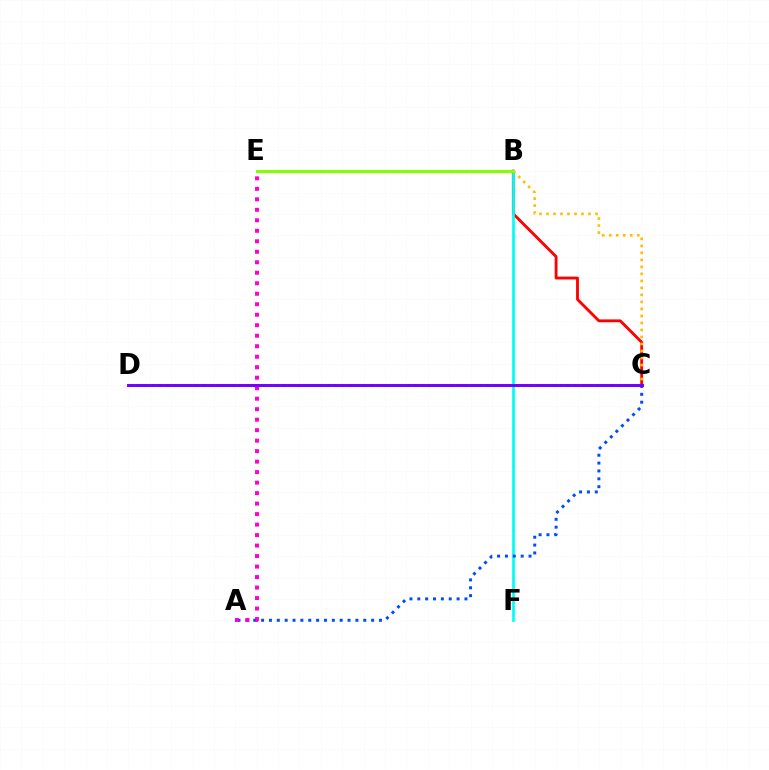{('B', 'C'): [{'color': '#ff0000', 'line_style': 'solid', 'thickness': 2.05}, {'color': '#ffbd00', 'line_style': 'dotted', 'thickness': 1.9}], ('B', 'F'): [{'color': '#00fff6', 'line_style': 'solid', 'thickness': 1.96}], ('A', 'C'): [{'color': '#004bff', 'line_style': 'dotted', 'thickness': 2.14}], ('B', 'E'): [{'color': '#84ff00', 'line_style': 'solid', 'thickness': 2.19}], ('A', 'E'): [{'color': '#ff00cf', 'line_style': 'dotted', 'thickness': 2.85}], ('C', 'D'): [{'color': '#00ff39', 'line_style': 'dotted', 'thickness': 1.98}, {'color': '#7200ff', 'line_style': 'solid', 'thickness': 2.12}]}